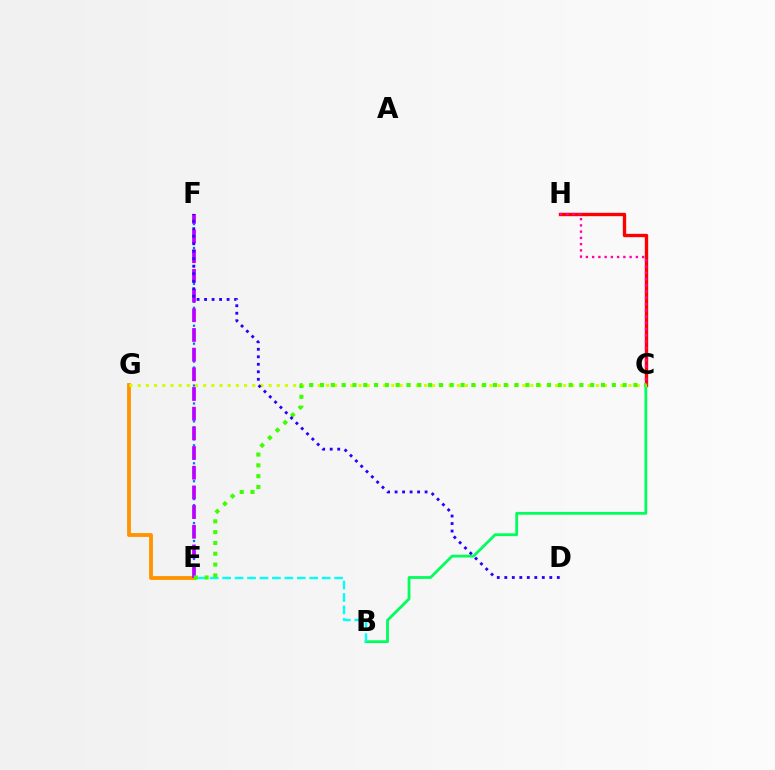{('C', 'H'): [{'color': '#ff0000', 'line_style': 'solid', 'thickness': 2.42}, {'color': '#ff00ac', 'line_style': 'dotted', 'thickness': 1.7}], ('E', 'G'): [{'color': '#ff9400', 'line_style': 'solid', 'thickness': 2.77}], ('E', 'F'): [{'color': '#0074ff', 'line_style': 'dotted', 'thickness': 1.62}, {'color': '#b900ff', 'line_style': 'dashed', 'thickness': 2.67}], ('B', 'C'): [{'color': '#00ff5c', 'line_style': 'solid', 'thickness': 2.01}], ('C', 'G'): [{'color': '#d1ff00', 'line_style': 'dotted', 'thickness': 2.22}], ('B', 'E'): [{'color': '#00fff6', 'line_style': 'dashed', 'thickness': 1.69}], ('C', 'E'): [{'color': '#3dff00', 'line_style': 'dotted', 'thickness': 2.94}], ('D', 'F'): [{'color': '#2500ff', 'line_style': 'dotted', 'thickness': 2.04}]}